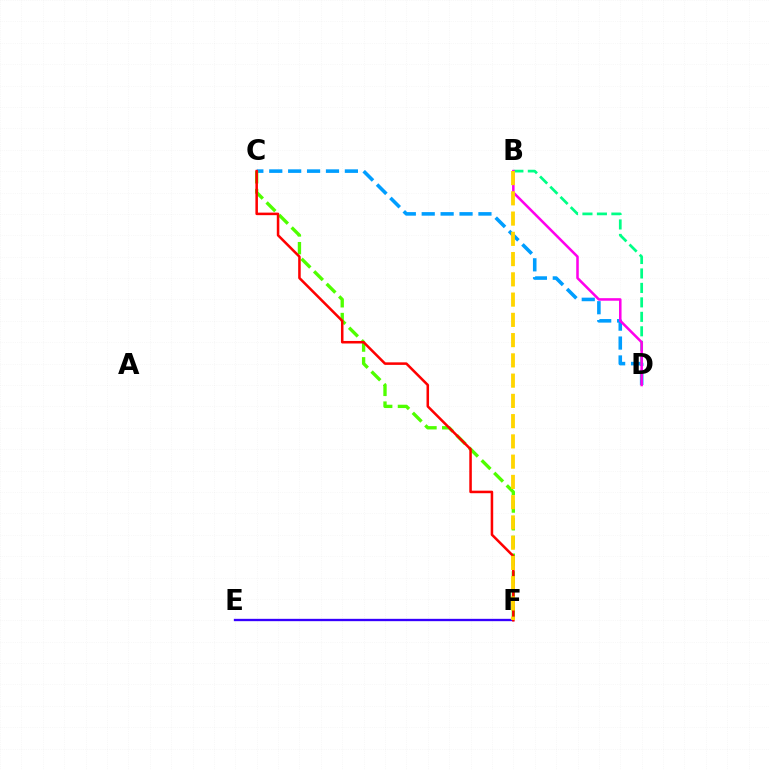{('C', 'D'): [{'color': '#009eff', 'line_style': 'dashed', 'thickness': 2.57}], ('C', 'F'): [{'color': '#4fff00', 'line_style': 'dashed', 'thickness': 2.41}, {'color': '#ff0000', 'line_style': 'solid', 'thickness': 1.82}], ('E', 'F'): [{'color': '#3700ff', 'line_style': 'solid', 'thickness': 1.68}], ('B', 'D'): [{'color': '#00ff86', 'line_style': 'dashed', 'thickness': 1.96}, {'color': '#ff00ed', 'line_style': 'solid', 'thickness': 1.83}], ('B', 'F'): [{'color': '#ffd500', 'line_style': 'dashed', 'thickness': 2.75}]}